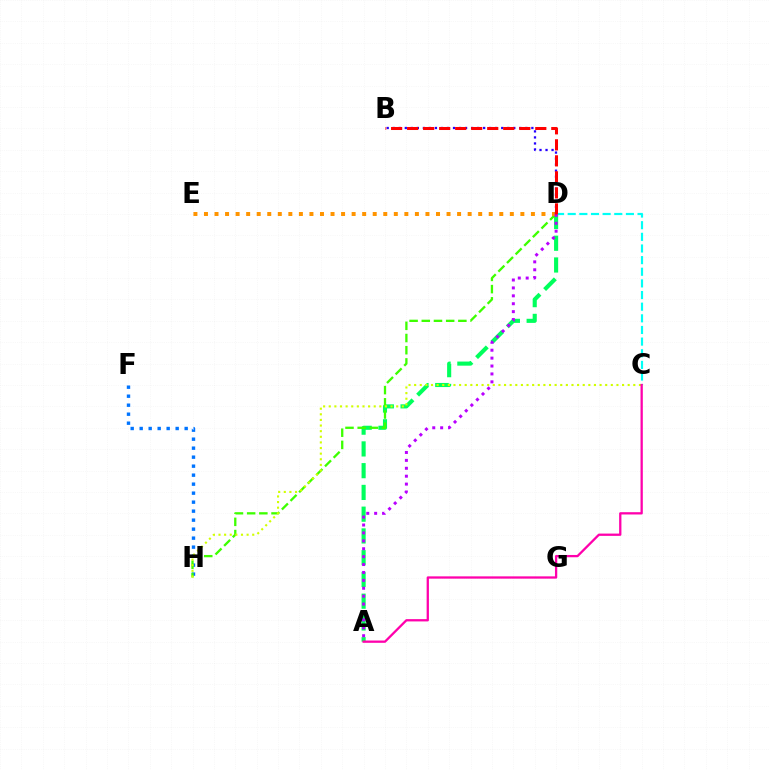{('F', 'H'): [{'color': '#0074ff', 'line_style': 'dotted', 'thickness': 2.44}], ('A', 'D'): [{'color': '#00ff5c', 'line_style': 'dashed', 'thickness': 2.96}, {'color': '#b900ff', 'line_style': 'dotted', 'thickness': 2.15}], ('D', 'H'): [{'color': '#3dff00', 'line_style': 'dashed', 'thickness': 1.66}], ('C', 'D'): [{'color': '#00fff6', 'line_style': 'dashed', 'thickness': 1.58}], ('C', 'H'): [{'color': '#d1ff00', 'line_style': 'dotted', 'thickness': 1.53}], ('D', 'E'): [{'color': '#ff9400', 'line_style': 'dotted', 'thickness': 2.87}], ('B', 'D'): [{'color': '#2500ff', 'line_style': 'dotted', 'thickness': 1.64}, {'color': '#ff0000', 'line_style': 'dashed', 'thickness': 2.18}], ('A', 'C'): [{'color': '#ff00ac', 'line_style': 'solid', 'thickness': 1.65}]}